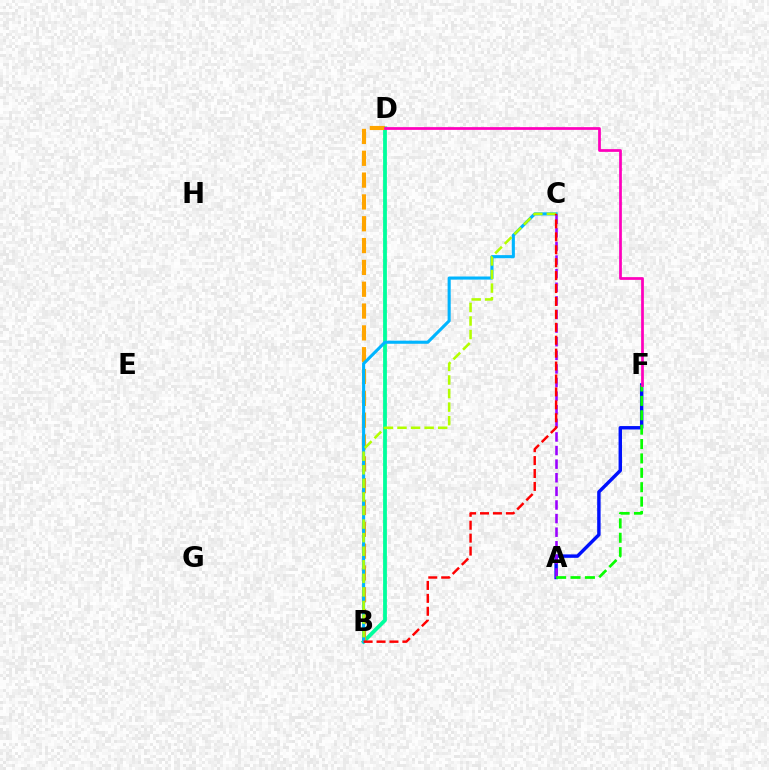{('B', 'D'): [{'color': '#00ff9d', 'line_style': 'solid', 'thickness': 2.74}, {'color': '#ffa500', 'line_style': 'dashed', 'thickness': 2.97}], ('A', 'F'): [{'color': '#0010ff', 'line_style': 'solid', 'thickness': 2.47}, {'color': '#08ff00', 'line_style': 'dashed', 'thickness': 1.95}], ('A', 'C'): [{'color': '#9b00ff', 'line_style': 'dashed', 'thickness': 1.85}], ('B', 'C'): [{'color': '#00b5ff', 'line_style': 'solid', 'thickness': 2.23}, {'color': '#b3ff00', 'line_style': 'dashed', 'thickness': 1.84}, {'color': '#ff0000', 'line_style': 'dashed', 'thickness': 1.76}], ('D', 'F'): [{'color': '#ff00bd', 'line_style': 'solid', 'thickness': 1.98}]}